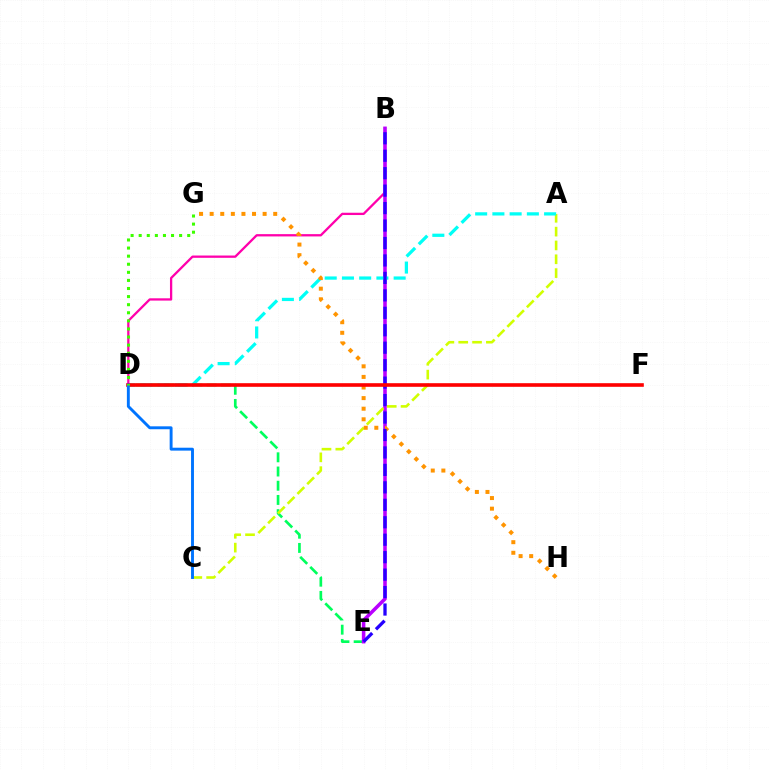{('B', 'D'): [{'color': '#ff00ac', 'line_style': 'solid', 'thickness': 1.65}], ('D', 'E'): [{'color': '#00ff5c', 'line_style': 'dashed', 'thickness': 1.93}], ('B', 'E'): [{'color': '#b900ff', 'line_style': 'solid', 'thickness': 2.55}, {'color': '#2500ff', 'line_style': 'dashed', 'thickness': 2.37}], ('A', 'C'): [{'color': '#d1ff00', 'line_style': 'dashed', 'thickness': 1.88}], ('A', 'D'): [{'color': '#00fff6', 'line_style': 'dashed', 'thickness': 2.34}], ('G', 'H'): [{'color': '#ff9400', 'line_style': 'dotted', 'thickness': 2.88}], ('D', 'F'): [{'color': '#ff0000', 'line_style': 'solid', 'thickness': 2.6}], ('C', 'D'): [{'color': '#0074ff', 'line_style': 'solid', 'thickness': 2.09}], ('D', 'G'): [{'color': '#3dff00', 'line_style': 'dotted', 'thickness': 2.2}]}